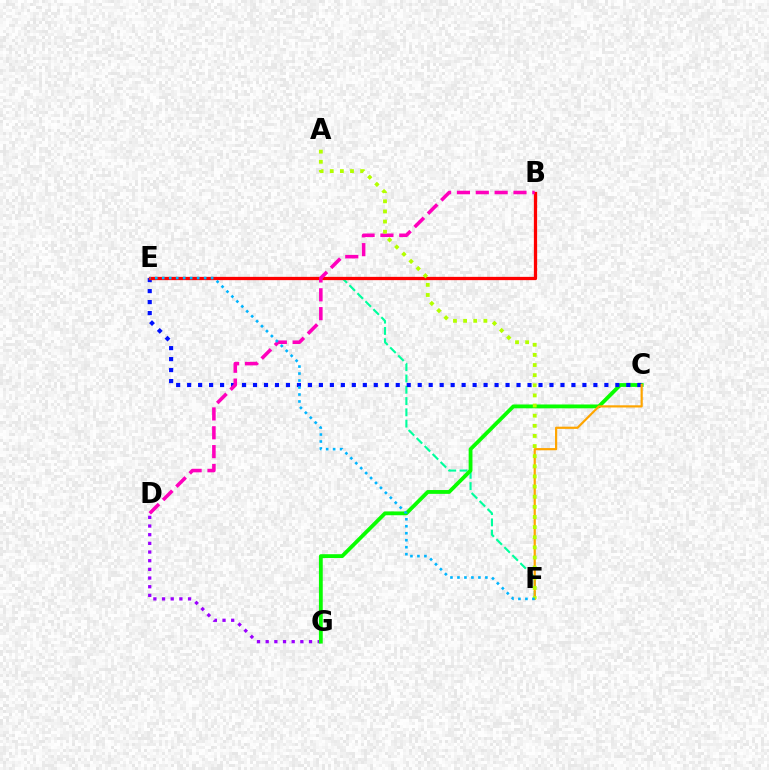{('D', 'G'): [{'color': '#9b00ff', 'line_style': 'dotted', 'thickness': 2.36}], ('E', 'F'): [{'color': '#00ff9d', 'line_style': 'dashed', 'thickness': 1.53}, {'color': '#00b5ff', 'line_style': 'dotted', 'thickness': 1.9}], ('C', 'G'): [{'color': '#08ff00', 'line_style': 'solid', 'thickness': 2.75}], ('C', 'E'): [{'color': '#0010ff', 'line_style': 'dotted', 'thickness': 2.98}], ('C', 'F'): [{'color': '#ffa500', 'line_style': 'solid', 'thickness': 1.58}], ('B', 'E'): [{'color': '#ff0000', 'line_style': 'solid', 'thickness': 2.35}], ('B', 'D'): [{'color': '#ff00bd', 'line_style': 'dashed', 'thickness': 2.56}], ('A', 'F'): [{'color': '#b3ff00', 'line_style': 'dotted', 'thickness': 2.75}]}